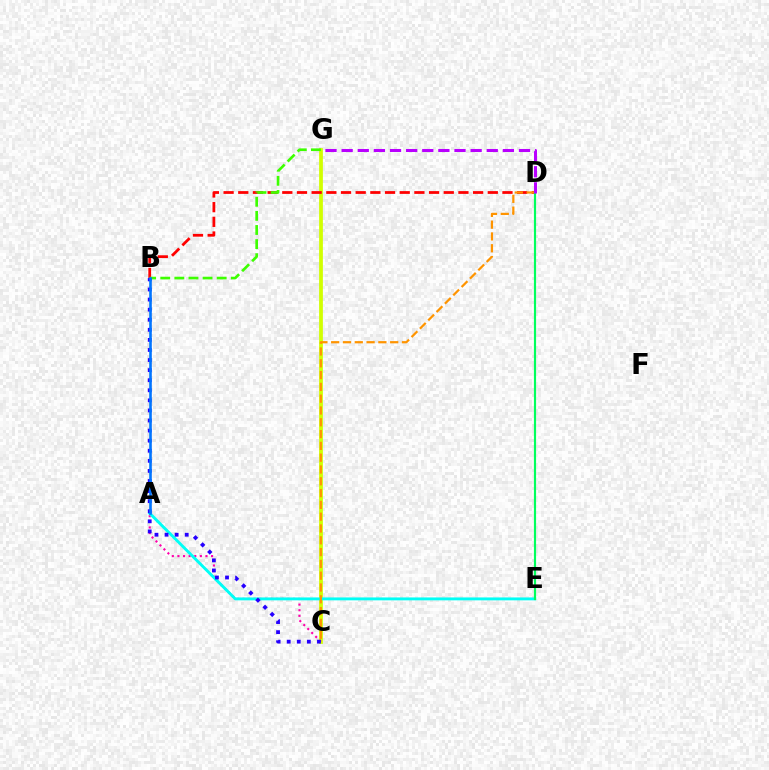{('C', 'G'): [{'color': '#d1ff00', 'line_style': 'solid', 'thickness': 2.71}], ('A', 'C'): [{'color': '#ff00ac', 'line_style': 'dotted', 'thickness': 1.52}], ('A', 'E'): [{'color': '#00fff6', 'line_style': 'solid', 'thickness': 2.08}], ('B', 'D'): [{'color': '#ff0000', 'line_style': 'dashed', 'thickness': 1.99}], ('B', 'G'): [{'color': '#3dff00', 'line_style': 'dashed', 'thickness': 1.92}], ('C', 'D'): [{'color': '#ff9400', 'line_style': 'dashed', 'thickness': 1.6}], ('B', 'C'): [{'color': '#2500ff', 'line_style': 'dotted', 'thickness': 2.74}], ('D', 'E'): [{'color': '#00ff5c', 'line_style': 'solid', 'thickness': 1.56}], ('A', 'B'): [{'color': '#0074ff', 'line_style': 'solid', 'thickness': 1.87}], ('D', 'G'): [{'color': '#b900ff', 'line_style': 'dashed', 'thickness': 2.19}]}